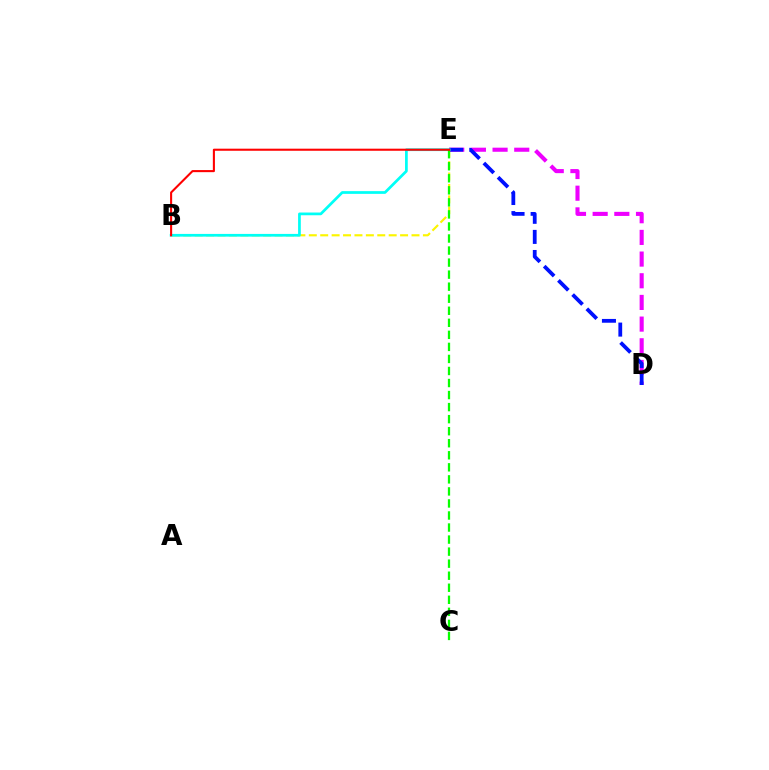{('B', 'E'): [{'color': '#fcf500', 'line_style': 'dashed', 'thickness': 1.55}, {'color': '#00fff6', 'line_style': 'solid', 'thickness': 1.96}, {'color': '#ff0000', 'line_style': 'solid', 'thickness': 1.5}], ('D', 'E'): [{'color': '#ee00ff', 'line_style': 'dashed', 'thickness': 2.94}, {'color': '#0010ff', 'line_style': 'dashed', 'thickness': 2.73}], ('C', 'E'): [{'color': '#08ff00', 'line_style': 'dashed', 'thickness': 1.64}]}